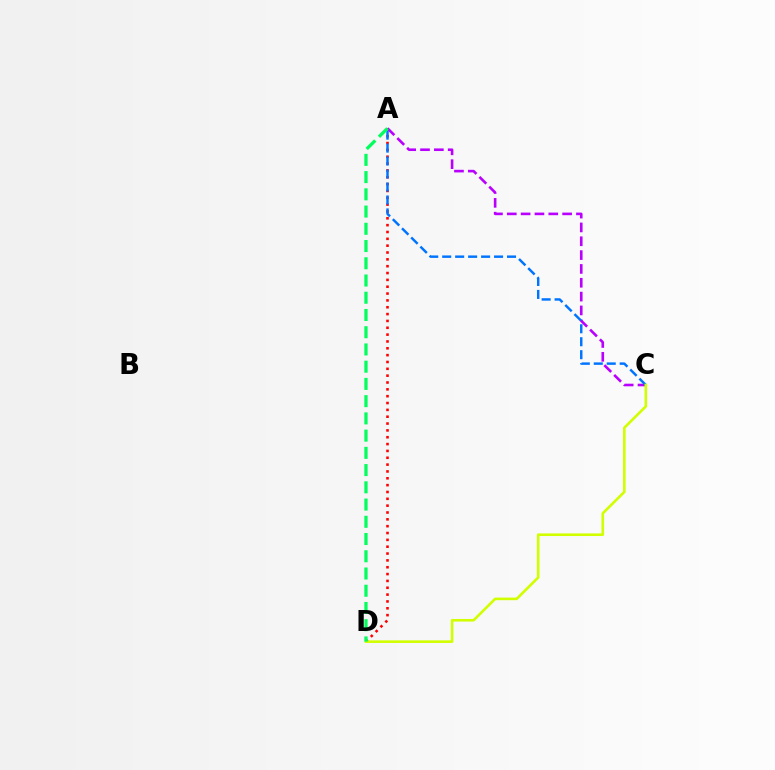{('A', 'D'): [{'color': '#ff0000', 'line_style': 'dotted', 'thickness': 1.86}, {'color': '#00ff5c', 'line_style': 'dashed', 'thickness': 2.34}], ('A', 'C'): [{'color': '#b900ff', 'line_style': 'dashed', 'thickness': 1.88}, {'color': '#0074ff', 'line_style': 'dashed', 'thickness': 1.76}], ('C', 'D'): [{'color': '#d1ff00', 'line_style': 'solid', 'thickness': 1.88}]}